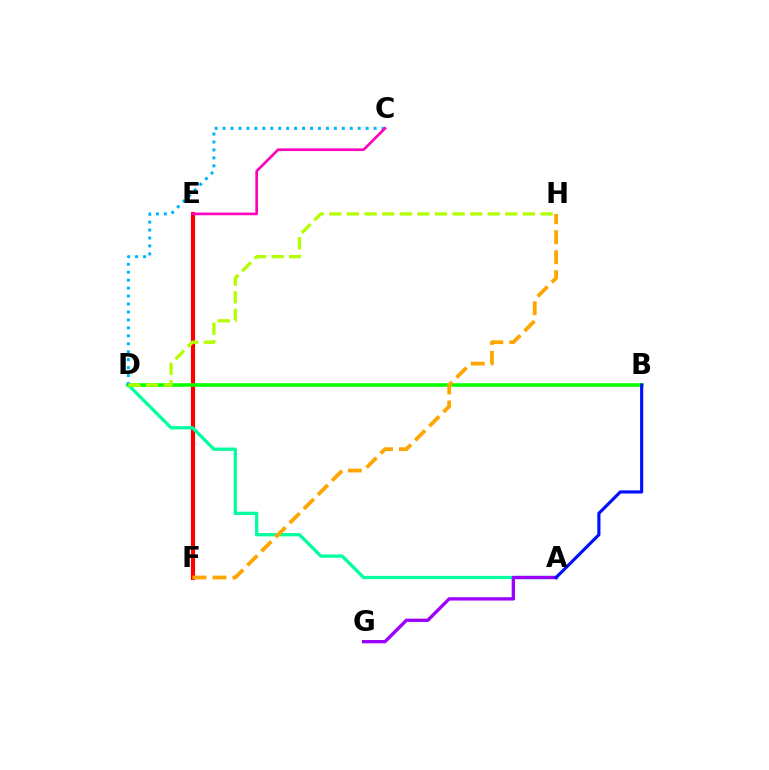{('E', 'F'): [{'color': '#ff0000', 'line_style': 'solid', 'thickness': 2.98}], ('A', 'D'): [{'color': '#00ff9d', 'line_style': 'solid', 'thickness': 2.36}], ('B', 'D'): [{'color': '#08ff00', 'line_style': 'solid', 'thickness': 2.57}], ('A', 'G'): [{'color': '#9b00ff', 'line_style': 'solid', 'thickness': 2.38}], ('A', 'B'): [{'color': '#0010ff', 'line_style': 'solid', 'thickness': 2.26}], ('C', 'D'): [{'color': '#00b5ff', 'line_style': 'dotted', 'thickness': 2.16}], ('C', 'E'): [{'color': '#ff00bd', 'line_style': 'solid', 'thickness': 1.92}], ('F', 'H'): [{'color': '#ffa500', 'line_style': 'dashed', 'thickness': 2.71}], ('D', 'H'): [{'color': '#b3ff00', 'line_style': 'dashed', 'thickness': 2.39}]}